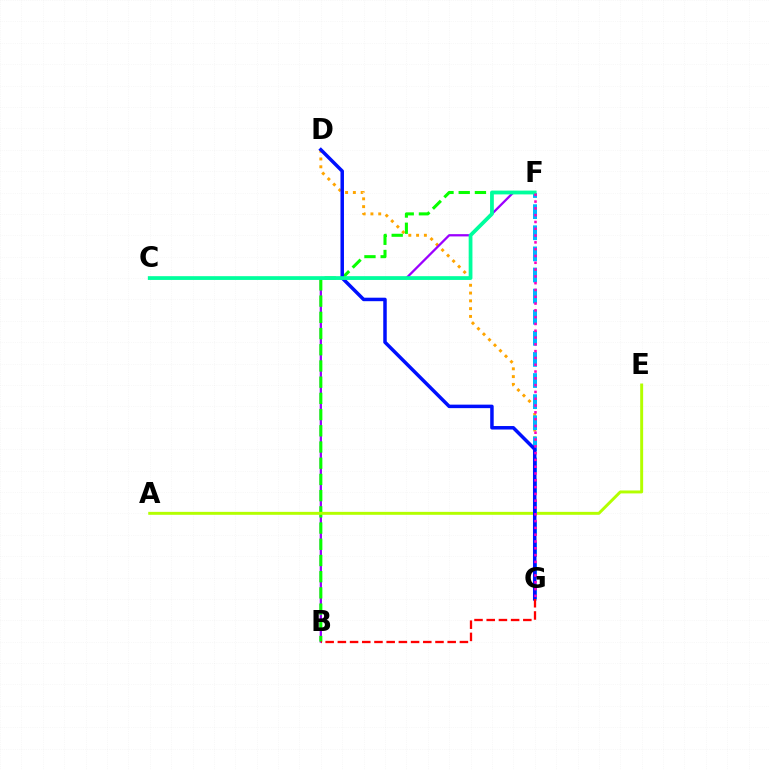{('D', 'G'): [{'color': '#ffa500', 'line_style': 'dotted', 'thickness': 2.12}, {'color': '#0010ff', 'line_style': 'solid', 'thickness': 2.52}], ('B', 'F'): [{'color': '#9b00ff', 'line_style': 'solid', 'thickness': 1.64}, {'color': '#08ff00', 'line_style': 'dashed', 'thickness': 2.2}], ('A', 'E'): [{'color': '#b3ff00', 'line_style': 'solid', 'thickness': 2.12}], ('F', 'G'): [{'color': '#00b5ff', 'line_style': 'dashed', 'thickness': 2.87}, {'color': '#ff00bd', 'line_style': 'dotted', 'thickness': 1.85}], ('C', 'F'): [{'color': '#00ff9d', 'line_style': 'solid', 'thickness': 2.71}], ('B', 'G'): [{'color': '#ff0000', 'line_style': 'dashed', 'thickness': 1.66}]}